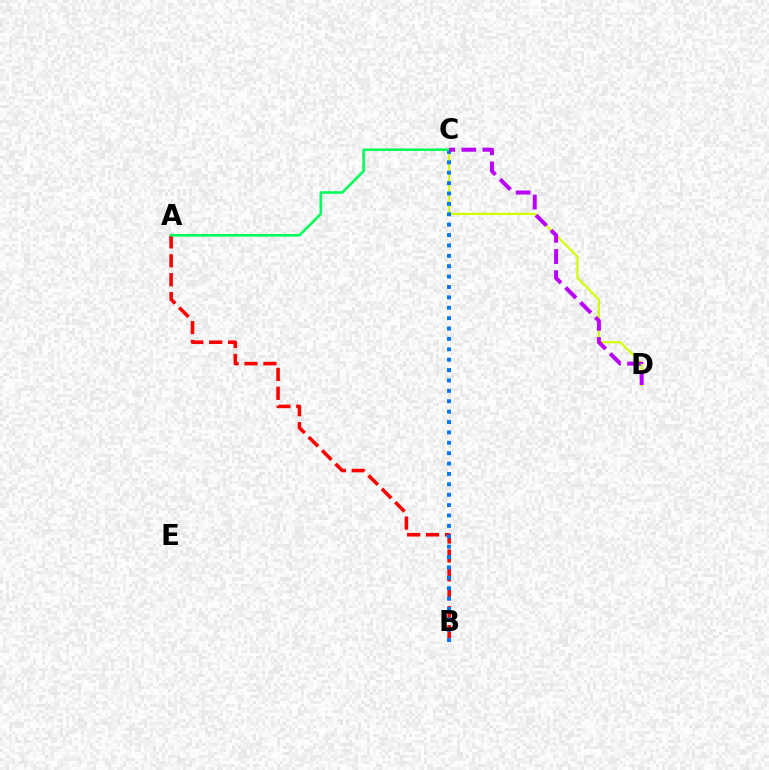{('A', 'B'): [{'color': '#ff0000', 'line_style': 'dashed', 'thickness': 2.57}], ('C', 'D'): [{'color': '#d1ff00', 'line_style': 'solid', 'thickness': 1.57}, {'color': '#b900ff', 'line_style': 'dashed', 'thickness': 2.87}], ('B', 'C'): [{'color': '#0074ff', 'line_style': 'dotted', 'thickness': 2.82}], ('A', 'C'): [{'color': '#00ff5c', 'line_style': 'solid', 'thickness': 1.87}]}